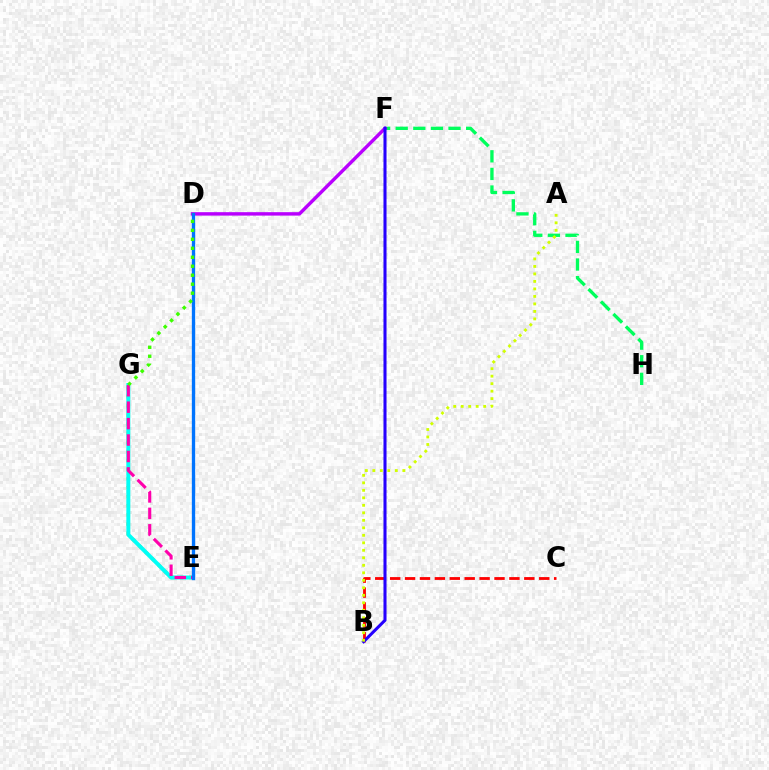{('F', 'H'): [{'color': '#00ff5c', 'line_style': 'dashed', 'thickness': 2.39}], ('B', 'C'): [{'color': '#ff0000', 'line_style': 'dashed', 'thickness': 2.03}], ('D', 'F'): [{'color': '#b900ff', 'line_style': 'solid', 'thickness': 2.46}], ('E', 'G'): [{'color': '#ff9400', 'line_style': 'dotted', 'thickness': 2.47}, {'color': '#00fff6', 'line_style': 'solid', 'thickness': 2.86}, {'color': '#ff00ac', 'line_style': 'dashed', 'thickness': 2.23}], ('B', 'F'): [{'color': '#2500ff', 'line_style': 'solid', 'thickness': 2.2}], ('D', 'E'): [{'color': '#0074ff', 'line_style': 'solid', 'thickness': 2.39}], ('A', 'B'): [{'color': '#d1ff00', 'line_style': 'dotted', 'thickness': 2.04}], ('D', 'G'): [{'color': '#3dff00', 'line_style': 'dotted', 'thickness': 2.44}]}